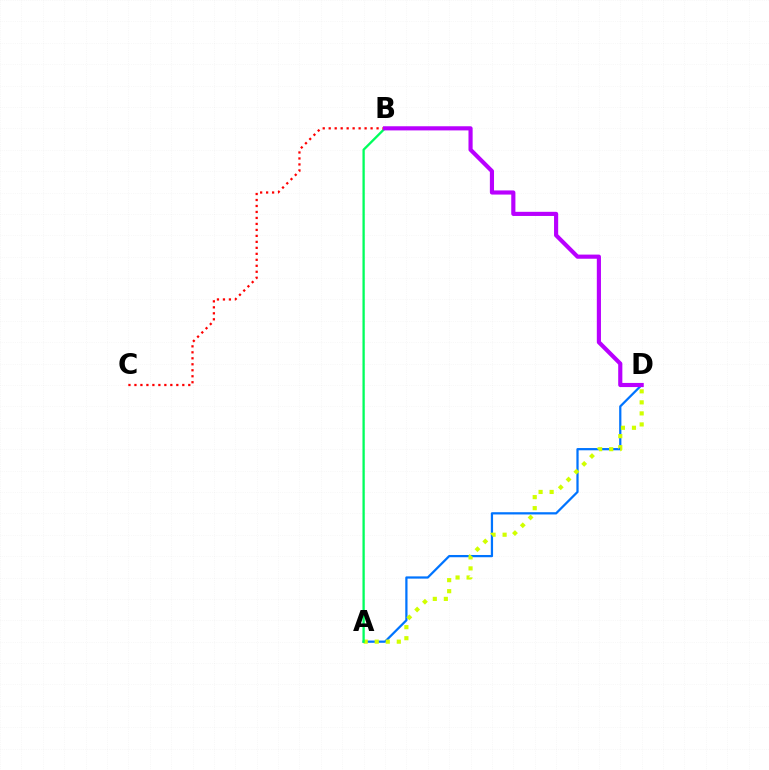{('A', 'D'): [{'color': '#0074ff', 'line_style': 'solid', 'thickness': 1.61}, {'color': '#d1ff00', 'line_style': 'dotted', 'thickness': 3.0}], ('A', 'B'): [{'color': '#00ff5c', 'line_style': 'solid', 'thickness': 1.66}], ('B', 'C'): [{'color': '#ff0000', 'line_style': 'dotted', 'thickness': 1.63}], ('B', 'D'): [{'color': '#b900ff', 'line_style': 'solid', 'thickness': 2.98}]}